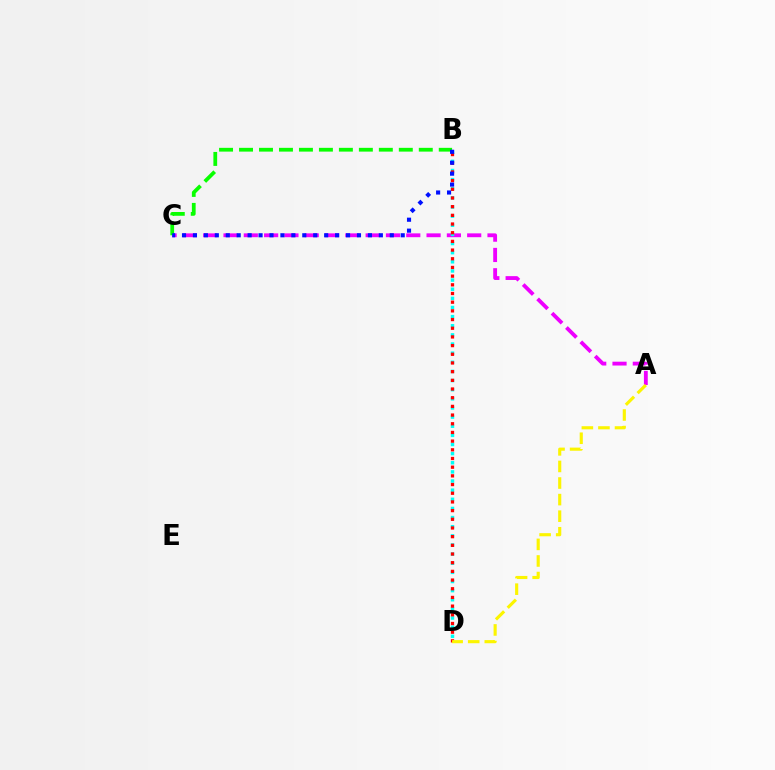{('A', 'C'): [{'color': '#ee00ff', 'line_style': 'dashed', 'thickness': 2.76}], ('B', 'D'): [{'color': '#00fff6', 'line_style': 'dotted', 'thickness': 2.48}, {'color': '#ff0000', 'line_style': 'dotted', 'thickness': 2.36}], ('B', 'C'): [{'color': '#08ff00', 'line_style': 'dashed', 'thickness': 2.71}, {'color': '#0010ff', 'line_style': 'dotted', 'thickness': 2.97}], ('A', 'D'): [{'color': '#fcf500', 'line_style': 'dashed', 'thickness': 2.25}]}